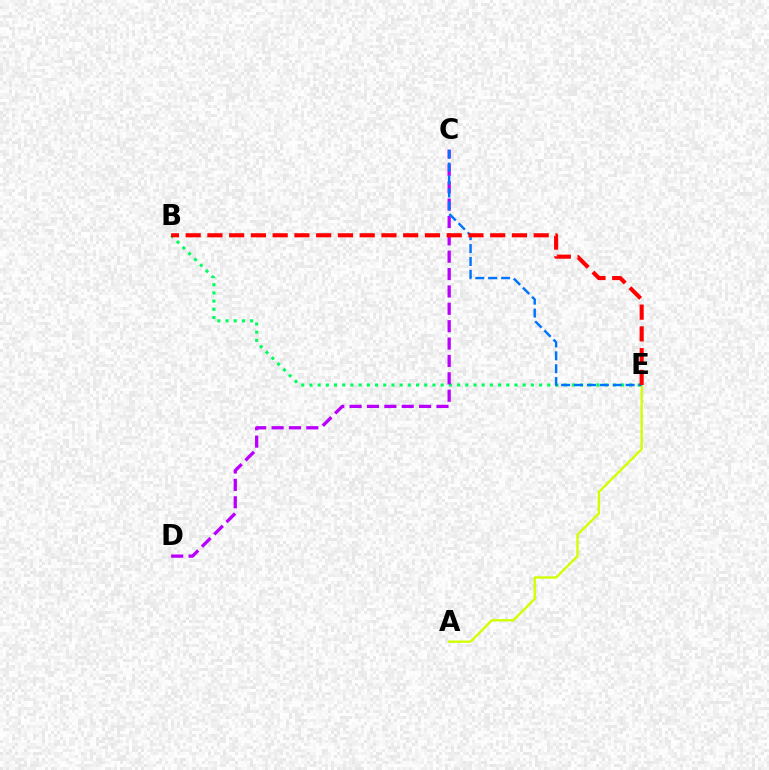{('B', 'E'): [{'color': '#00ff5c', 'line_style': 'dotted', 'thickness': 2.23}, {'color': '#ff0000', 'line_style': 'dashed', 'thickness': 2.96}], ('C', 'D'): [{'color': '#b900ff', 'line_style': 'dashed', 'thickness': 2.36}], ('A', 'E'): [{'color': '#d1ff00', 'line_style': 'solid', 'thickness': 1.7}], ('C', 'E'): [{'color': '#0074ff', 'line_style': 'dashed', 'thickness': 1.75}]}